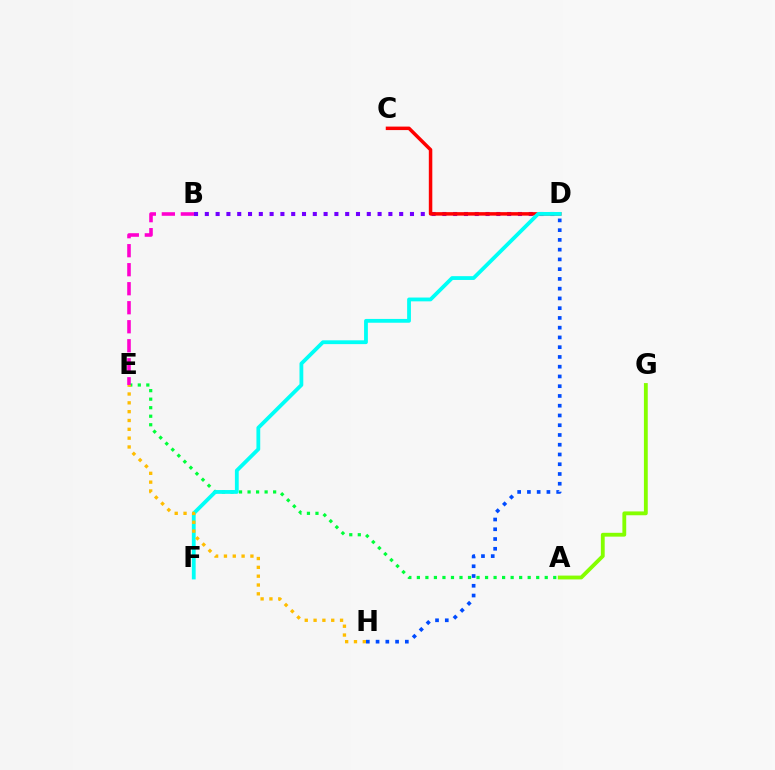{('B', 'D'): [{'color': '#7200ff', 'line_style': 'dotted', 'thickness': 2.93}], ('C', 'D'): [{'color': '#ff0000', 'line_style': 'solid', 'thickness': 2.51}], ('D', 'H'): [{'color': '#004bff', 'line_style': 'dotted', 'thickness': 2.65}], ('A', 'E'): [{'color': '#00ff39', 'line_style': 'dotted', 'thickness': 2.32}], ('D', 'F'): [{'color': '#00fff6', 'line_style': 'solid', 'thickness': 2.74}], ('E', 'H'): [{'color': '#ffbd00', 'line_style': 'dotted', 'thickness': 2.4}], ('A', 'G'): [{'color': '#84ff00', 'line_style': 'solid', 'thickness': 2.76}], ('B', 'E'): [{'color': '#ff00cf', 'line_style': 'dashed', 'thickness': 2.58}]}